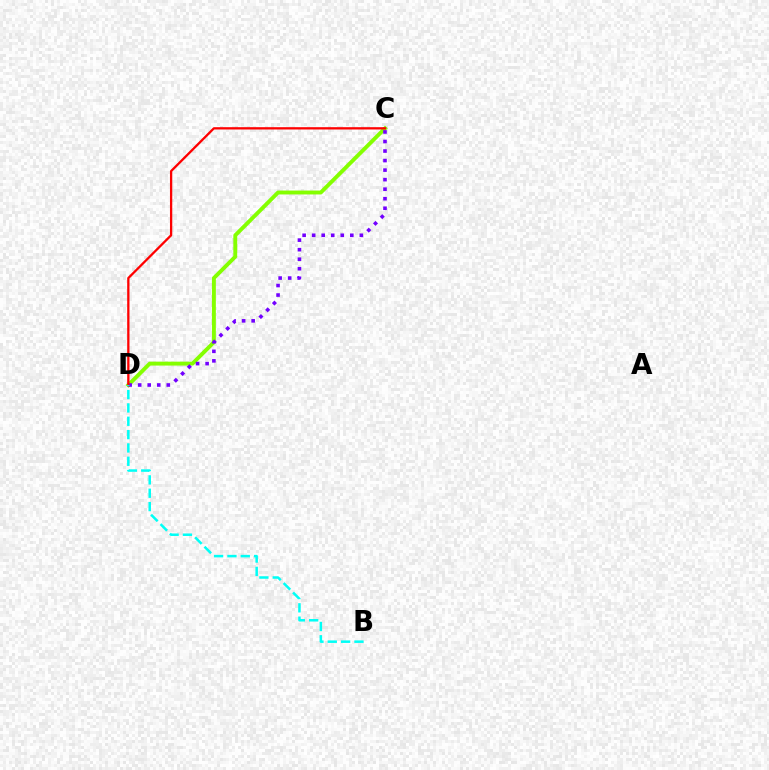{('C', 'D'): [{'color': '#84ff00', 'line_style': 'solid', 'thickness': 2.81}, {'color': '#7200ff', 'line_style': 'dotted', 'thickness': 2.59}, {'color': '#ff0000', 'line_style': 'solid', 'thickness': 1.65}], ('B', 'D'): [{'color': '#00fff6', 'line_style': 'dashed', 'thickness': 1.81}]}